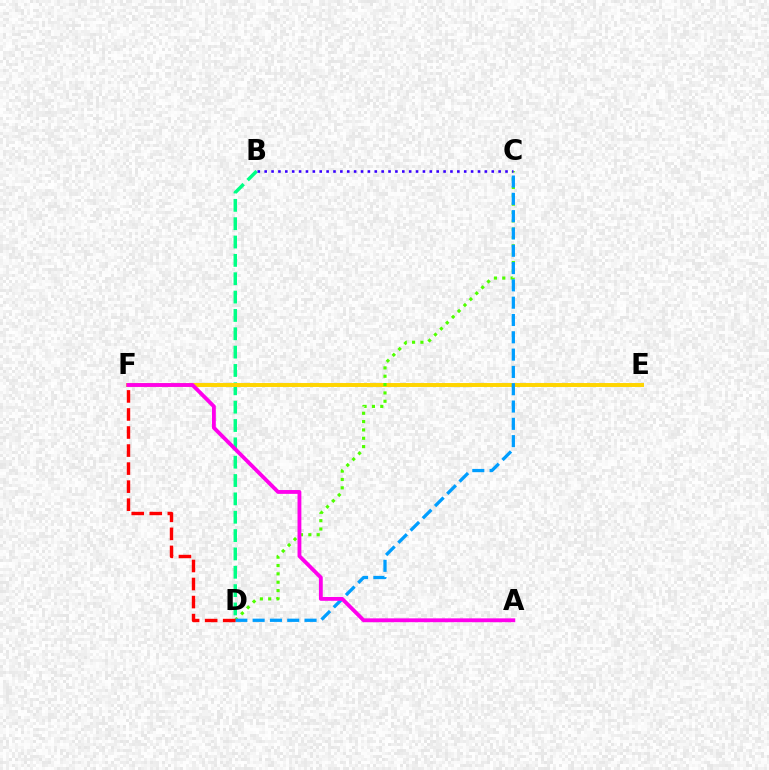{('B', 'D'): [{'color': '#00ff86', 'line_style': 'dashed', 'thickness': 2.49}], ('E', 'F'): [{'color': '#ffd500', 'line_style': 'solid', 'thickness': 2.84}], ('C', 'D'): [{'color': '#4fff00', 'line_style': 'dotted', 'thickness': 2.27}, {'color': '#009eff', 'line_style': 'dashed', 'thickness': 2.35}], ('B', 'C'): [{'color': '#3700ff', 'line_style': 'dotted', 'thickness': 1.87}], ('A', 'F'): [{'color': '#ff00ed', 'line_style': 'solid', 'thickness': 2.76}], ('D', 'F'): [{'color': '#ff0000', 'line_style': 'dashed', 'thickness': 2.45}]}